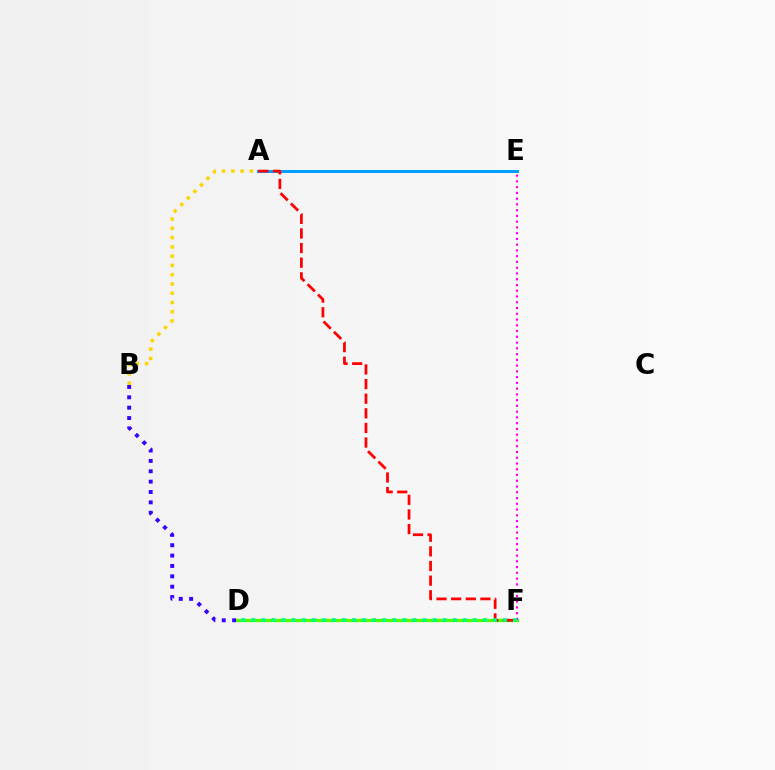{('D', 'F'): [{'color': '#4fff00', 'line_style': 'solid', 'thickness': 2.37}, {'color': '#00ff86', 'line_style': 'dotted', 'thickness': 2.74}], ('A', 'B'): [{'color': '#ffd500', 'line_style': 'dotted', 'thickness': 2.52}], ('B', 'D'): [{'color': '#3700ff', 'line_style': 'dotted', 'thickness': 2.82}], ('A', 'E'): [{'color': '#009eff', 'line_style': 'solid', 'thickness': 2.13}], ('A', 'F'): [{'color': '#ff0000', 'line_style': 'dashed', 'thickness': 1.99}], ('E', 'F'): [{'color': '#ff00ed', 'line_style': 'dotted', 'thickness': 1.56}]}